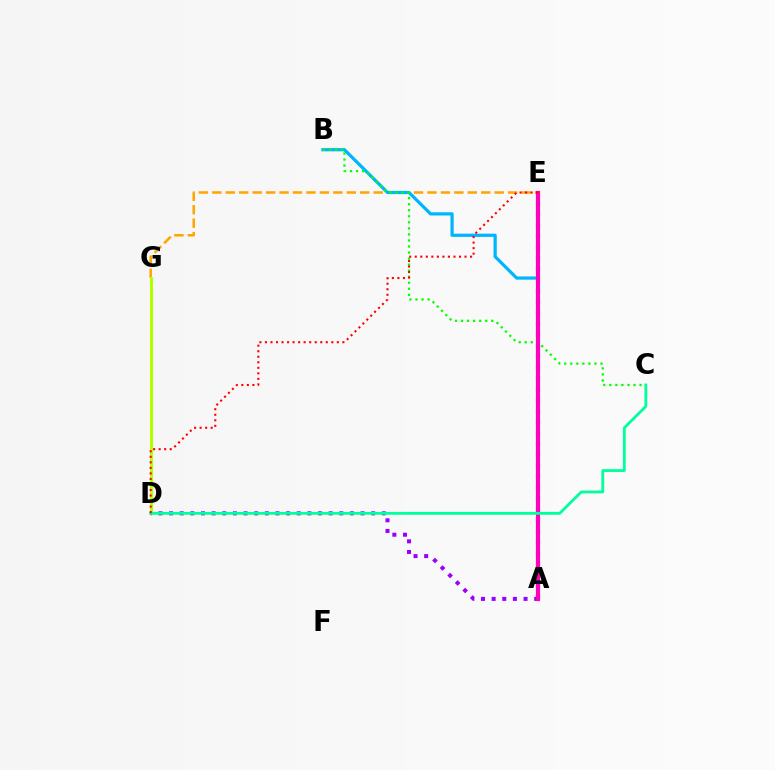{('E', 'G'): [{'color': '#ffa500', 'line_style': 'dashed', 'thickness': 1.83}], ('A', 'E'): [{'color': '#0010ff', 'line_style': 'dotted', 'thickness': 2.97}, {'color': '#ff00bd', 'line_style': 'solid', 'thickness': 3.0}], ('D', 'G'): [{'color': '#b3ff00', 'line_style': 'solid', 'thickness': 2.19}], ('A', 'B'): [{'color': '#00b5ff', 'line_style': 'solid', 'thickness': 2.32}], ('A', 'D'): [{'color': '#9b00ff', 'line_style': 'dotted', 'thickness': 2.89}], ('B', 'C'): [{'color': '#08ff00', 'line_style': 'dotted', 'thickness': 1.64}], ('C', 'D'): [{'color': '#00ff9d', 'line_style': 'solid', 'thickness': 2.02}], ('D', 'E'): [{'color': '#ff0000', 'line_style': 'dotted', 'thickness': 1.5}]}